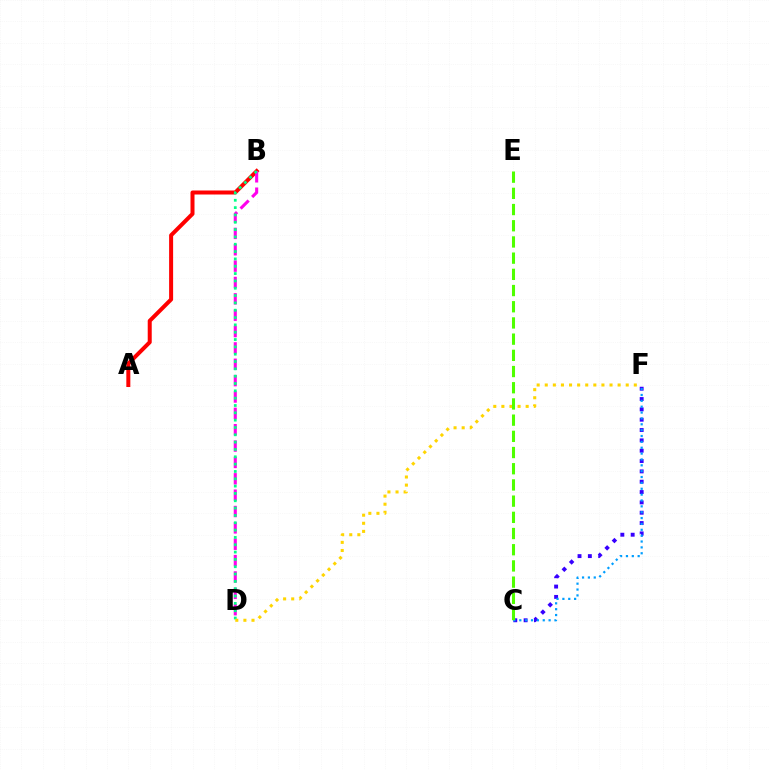{('C', 'F'): [{'color': '#3700ff', 'line_style': 'dotted', 'thickness': 2.81}, {'color': '#009eff', 'line_style': 'dotted', 'thickness': 1.59}], ('A', 'B'): [{'color': '#ff0000', 'line_style': 'solid', 'thickness': 2.88}], ('B', 'D'): [{'color': '#ff00ed', 'line_style': 'dashed', 'thickness': 2.22}, {'color': '#00ff86', 'line_style': 'dotted', 'thickness': 1.99}], ('D', 'F'): [{'color': '#ffd500', 'line_style': 'dotted', 'thickness': 2.2}], ('C', 'E'): [{'color': '#4fff00', 'line_style': 'dashed', 'thickness': 2.2}]}